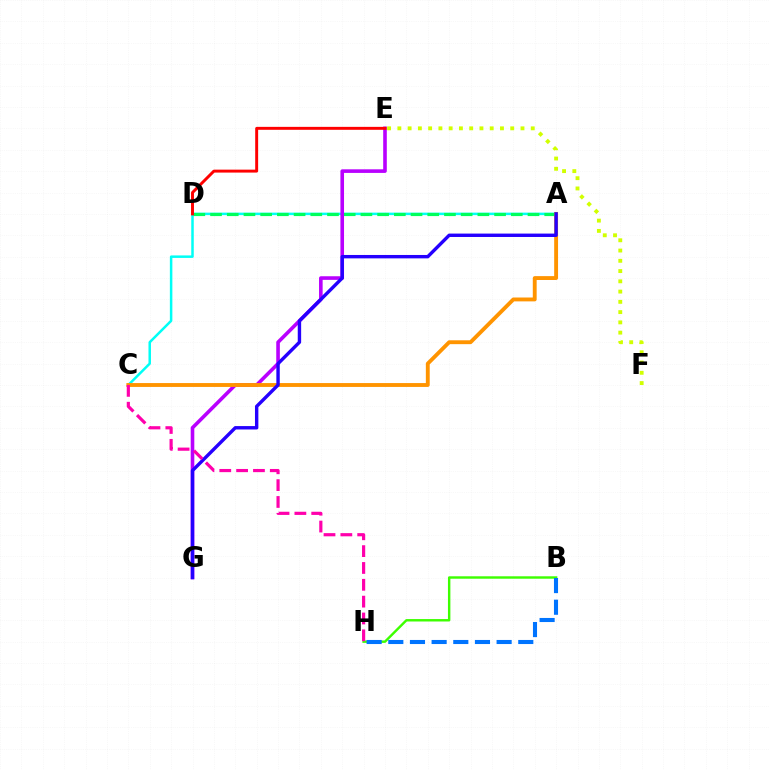{('A', 'C'): [{'color': '#00fff6', 'line_style': 'solid', 'thickness': 1.8}, {'color': '#ff9400', 'line_style': 'solid', 'thickness': 2.79}], ('A', 'D'): [{'color': '#00ff5c', 'line_style': 'dashed', 'thickness': 2.27}], ('B', 'H'): [{'color': '#3dff00', 'line_style': 'solid', 'thickness': 1.75}, {'color': '#0074ff', 'line_style': 'dashed', 'thickness': 2.94}], ('E', 'G'): [{'color': '#b900ff', 'line_style': 'solid', 'thickness': 2.6}], ('E', 'F'): [{'color': '#d1ff00', 'line_style': 'dotted', 'thickness': 2.79}], ('D', 'E'): [{'color': '#ff0000', 'line_style': 'solid', 'thickness': 2.12}], ('A', 'G'): [{'color': '#2500ff', 'line_style': 'solid', 'thickness': 2.45}], ('C', 'H'): [{'color': '#ff00ac', 'line_style': 'dashed', 'thickness': 2.29}]}